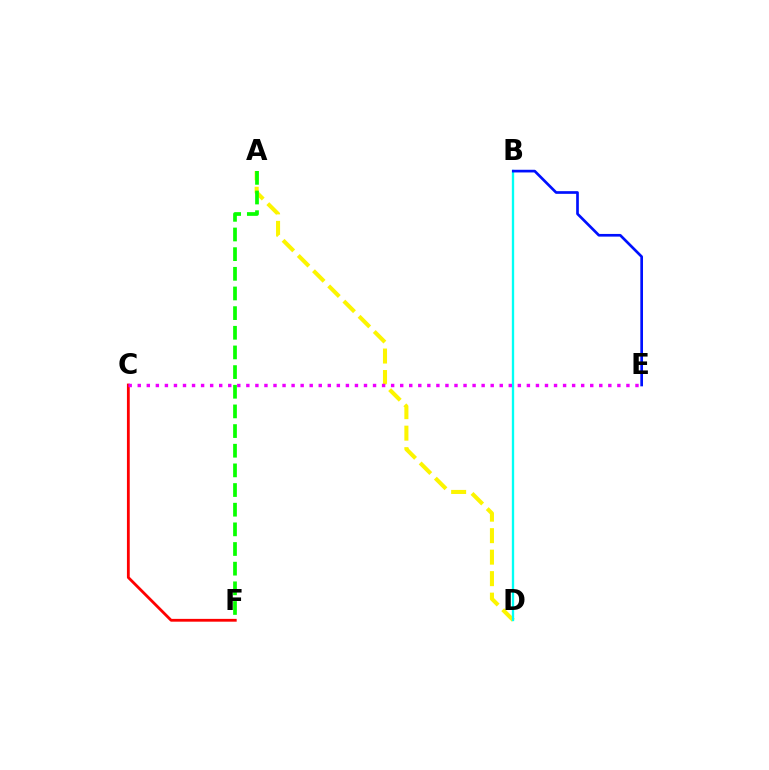{('A', 'D'): [{'color': '#fcf500', 'line_style': 'dashed', 'thickness': 2.92}], ('C', 'F'): [{'color': '#ff0000', 'line_style': 'solid', 'thickness': 2.02}], ('B', 'D'): [{'color': '#00fff6', 'line_style': 'solid', 'thickness': 1.68}], ('B', 'E'): [{'color': '#0010ff', 'line_style': 'solid', 'thickness': 1.93}], ('C', 'E'): [{'color': '#ee00ff', 'line_style': 'dotted', 'thickness': 2.46}], ('A', 'F'): [{'color': '#08ff00', 'line_style': 'dashed', 'thickness': 2.67}]}